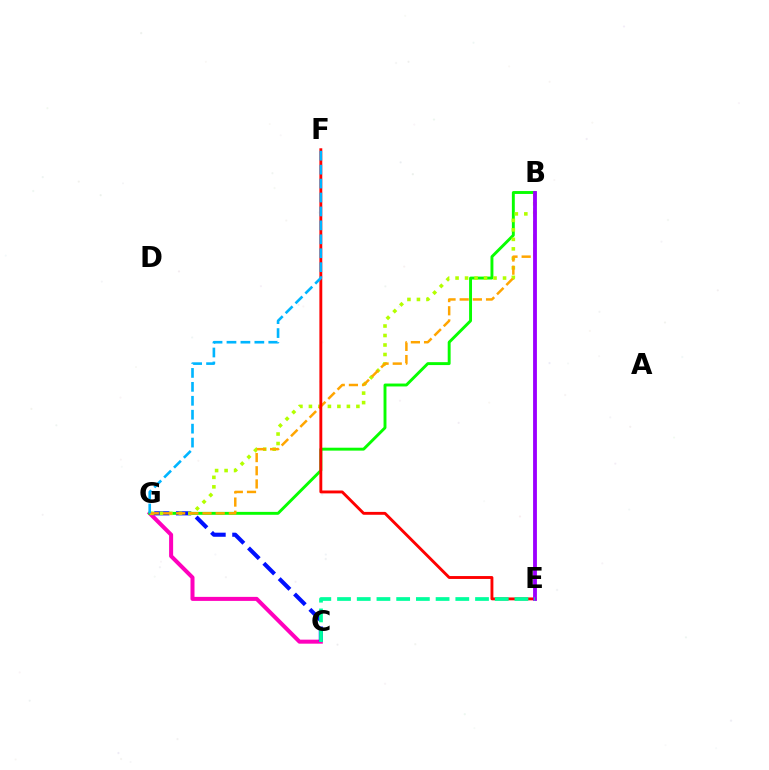{('C', 'G'): [{'color': '#ff00bd', 'line_style': 'solid', 'thickness': 2.89}, {'color': '#0010ff', 'line_style': 'dashed', 'thickness': 2.95}], ('B', 'G'): [{'color': '#08ff00', 'line_style': 'solid', 'thickness': 2.09}, {'color': '#b3ff00', 'line_style': 'dotted', 'thickness': 2.58}, {'color': '#ffa500', 'line_style': 'dashed', 'thickness': 1.79}], ('E', 'F'): [{'color': '#ff0000', 'line_style': 'solid', 'thickness': 2.07}], ('B', 'E'): [{'color': '#9b00ff', 'line_style': 'solid', 'thickness': 2.76}], ('F', 'G'): [{'color': '#00b5ff', 'line_style': 'dashed', 'thickness': 1.89}], ('C', 'E'): [{'color': '#00ff9d', 'line_style': 'dashed', 'thickness': 2.68}]}